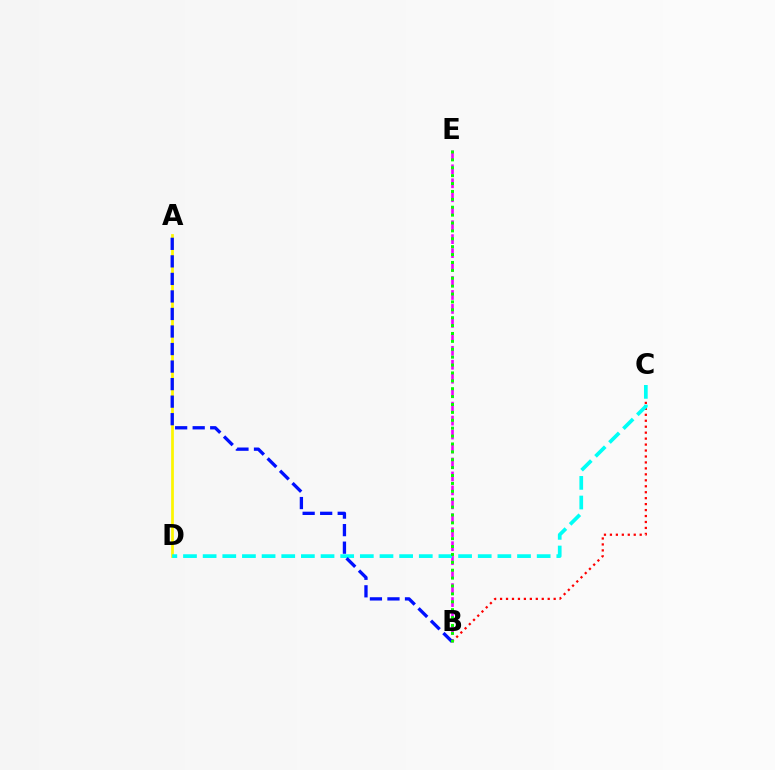{('B', 'E'): [{'color': '#ee00ff', 'line_style': 'dashed', 'thickness': 1.9}, {'color': '#08ff00', 'line_style': 'dotted', 'thickness': 2.14}], ('B', 'C'): [{'color': '#ff0000', 'line_style': 'dotted', 'thickness': 1.62}], ('A', 'D'): [{'color': '#fcf500', 'line_style': 'solid', 'thickness': 1.97}], ('C', 'D'): [{'color': '#00fff6', 'line_style': 'dashed', 'thickness': 2.67}], ('A', 'B'): [{'color': '#0010ff', 'line_style': 'dashed', 'thickness': 2.38}]}